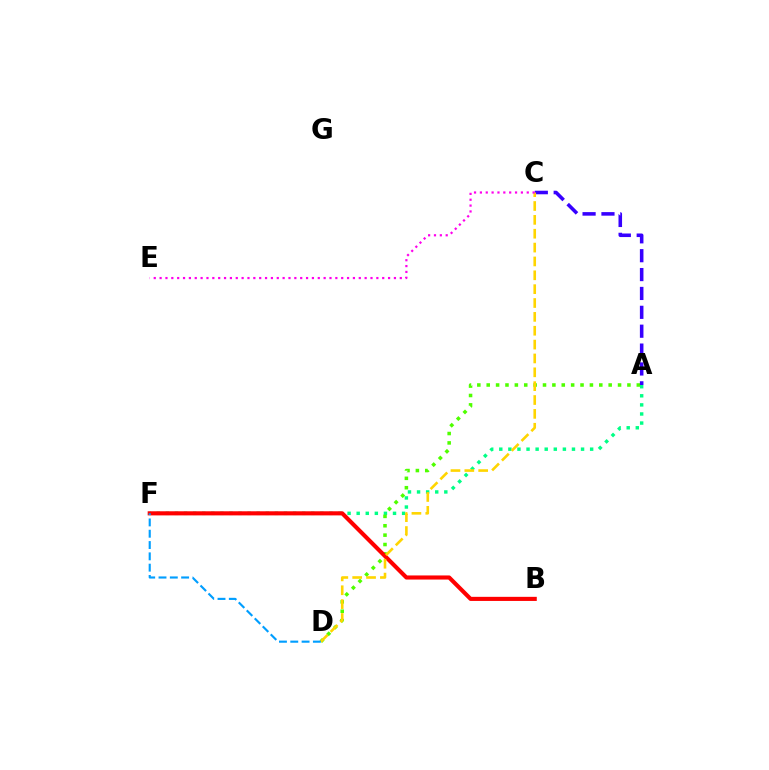{('A', 'F'): [{'color': '#00ff86', 'line_style': 'dotted', 'thickness': 2.47}], ('A', 'D'): [{'color': '#4fff00', 'line_style': 'dotted', 'thickness': 2.55}], ('A', 'C'): [{'color': '#3700ff', 'line_style': 'dashed', 'thickness': 2.56}], ('B', 'F'): [{'color': '#ff0000', 'line_style': 'solid', 'thickness': 2.96}], ('C', 'D'): [{'color': '#ffd500', 'line_style': 'dashed', 'thickness': 1.88}], ('D', 'F'): [{'color': '#009eff', 'line_style': 'dashed', 'thickness': 1.54}], ('C', 'E'): [{'color': '#ff00ed', 'line_style': 'dotted', 'thickness': 1.59}]}